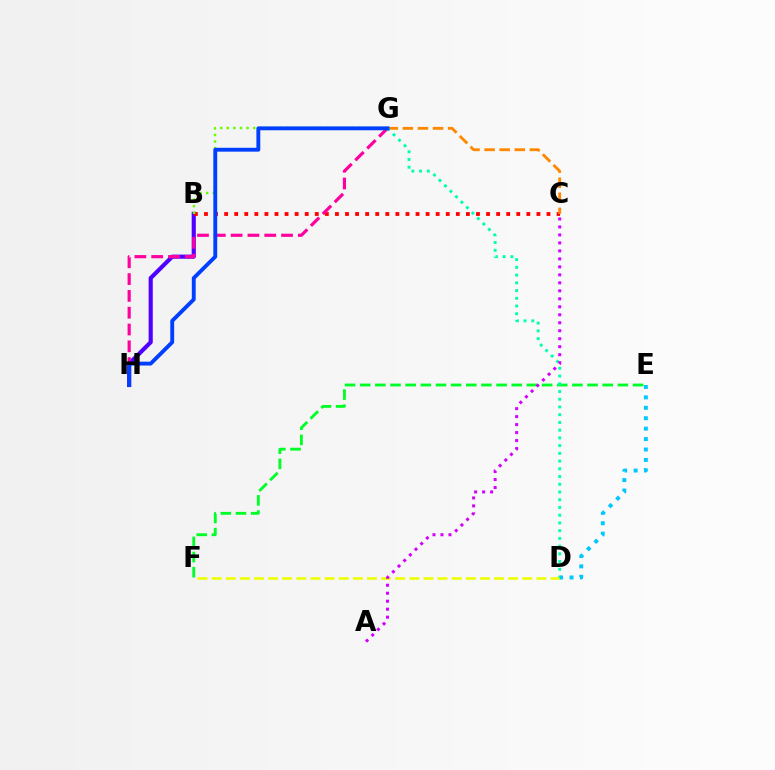{('B', 'H'): [{'color': '#4f00ff', 'line_style': 'solid', 'thickness': 2.98}], ('B', 'C'): [{'color': '#ff0000', 'line_style': 'dotted', 'thickness': 2.74}], ('C', 'G'): [{'color': '#ff8800', 'line_style': 'dashed', 'thickness': 2.05}], ('B', 'G'): [{'color': '#66ff00', 'line_style': 'dotted', 'thickness': 1.79}], ('D', 'F'): [{'color': '#eeff00', 'line_style': 'dashed', 'thickness': 1.92}], ('E', 'F'): [{'color': '#00ff27', 'line_style': 'dashed', 'thickness': 2.06}], ('G', 'H'): [{'color': '#ff00a0', 'line_style': 'dashed', 'thickness': 2.28}, {'color': '#003fff', 'line_style': 'solid', 'thickness': 2.79}], ('D', 'G'): [{'color': '#00ffaf', 'line_style': 'dotted', 'thickness': 2.1}], ('D', 'E'): [{'color': '#00c7ff', 'line_style': 'dotted', 'thickness': 2.83}], ('A', 'C'): [{'color': '#d600ff', 'line_style': 'dotted', 'thickness': 2.17}]}